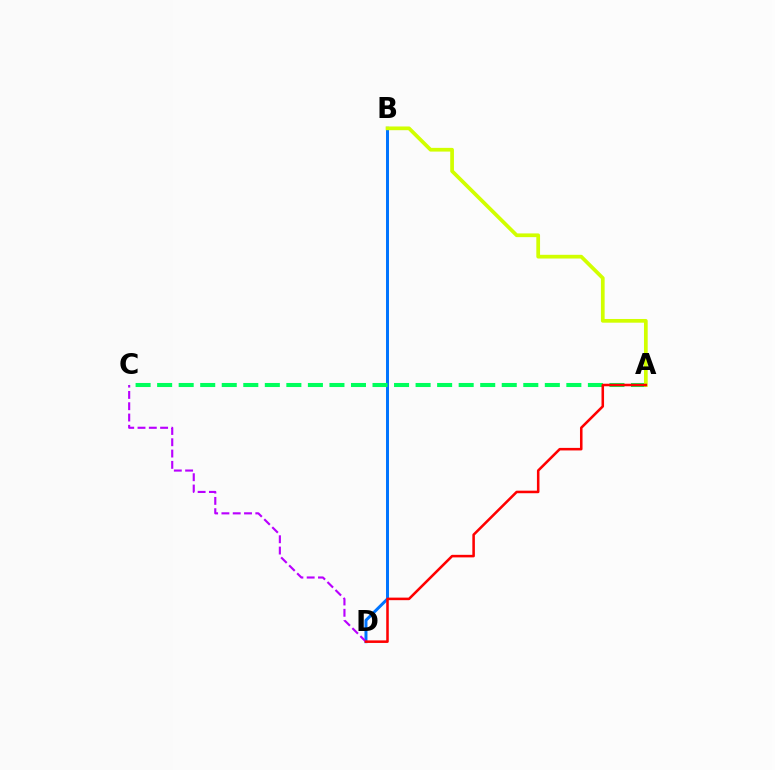{('B', 'D'): [{'color': '#0074ff', 'line_style': 'solid', 'thickness': 2.15}], ('C', 'D'): [{'color': '#b900ff', 'line_style': 'dashed', 'thickness': 1.53}], ('A', 'C'): [{'color': '#00ff5c', 'line_style': 'dashed', 'thickness': 2.93}], ('A', 'B'): [{'color': '#d1ff00', 'line_style': 'solid', 'thickness': 2.68}], ('A', 'D'): [{'color': '#ff0000', 'line_style': 'solid', 'thickness': 1.83}]}